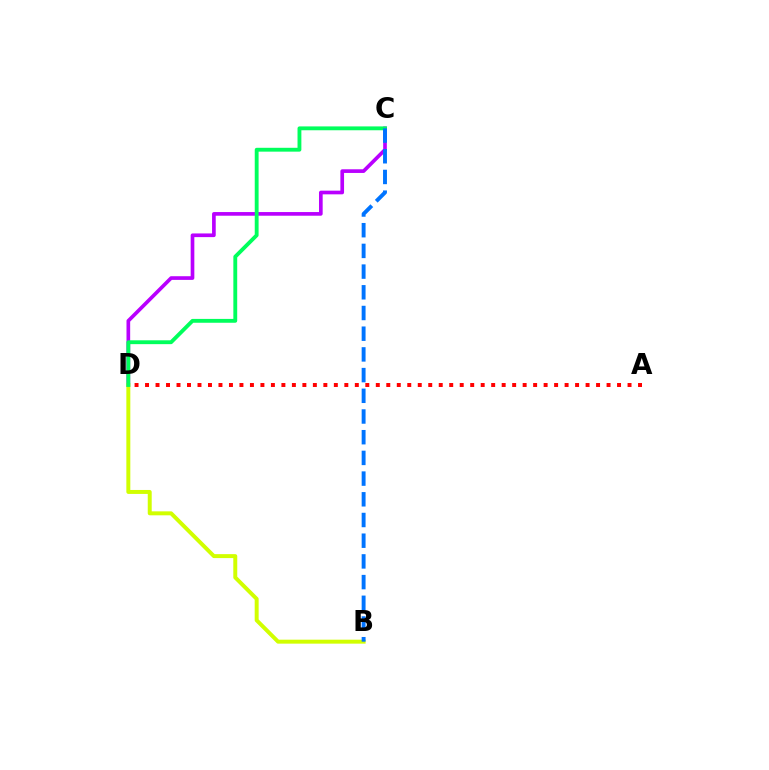{('C', 'D'): [{'color': '#b900ff', 'line_style': 'solid', 'thickness': 2.64}, {'color': '#00ff5c', 'line_style': 'solid', 'thickness': 2.77}], ('B', 'D'): [{'color': '#d1ff00', 'line_style': 'solid', 'thickness': 2.85}], ('A', 'D'): [{'color': '#ff0000', 'line_style': 'dotted', 'thickness': 2.85}], ('B', 'C'): [{'color': '#0074ff', 'line_style': 'dashed', 'thickness': 2.81}]}